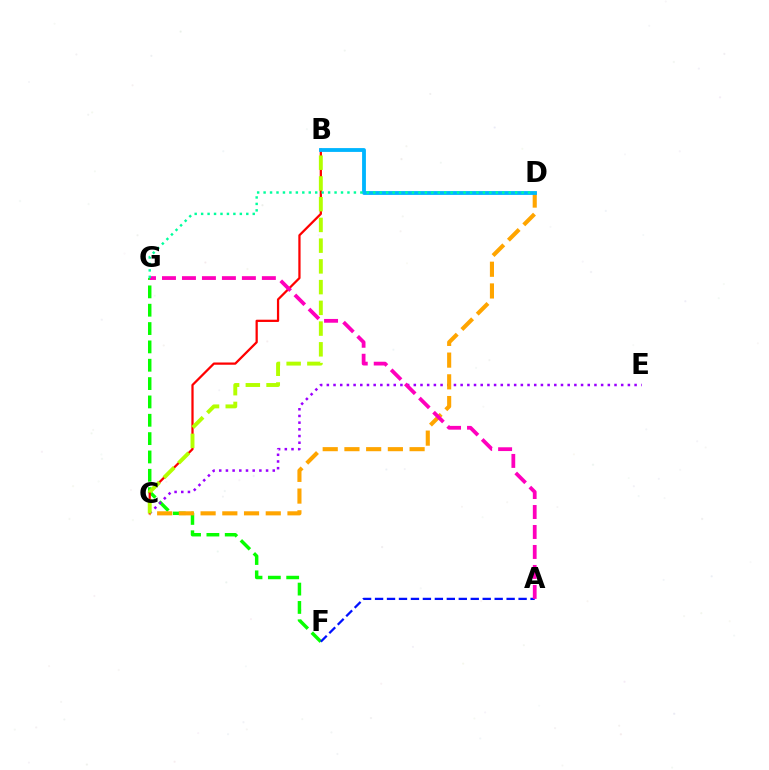{('F', 'G'): [{'color': '#08ff00', 'line_style': 'dashed', 'thickness': 2.49}], ('C', 'E'): [{'color': '#9b00ff', 'line_style': 'dotted', 'thickness': 1.82}], ('B', 'C'): [{'color': '#ff0000', 'line_style': 'solid', 'thickness': 1.62}, {'color': '#b3ff00', 'line_style': 'dashed', 'thickness': 2.82}], ('C', 'D'): [{'color': '#ffa500', 'line_style': 'dashed', 'thickness': 2.95}], ('B', 'D'): [{'color': '#00b5ff', 'line_style': 'solid', 'thickness': 2.75}], ('A', 'F'): [{'color': '#0010ff', 'line_style': 'dashed', 'thickness': 1.62}], ('A', 'G'): [{'color': '#ff00bd', 'line_style': 'dashed', 'thickness': 2.71}], ('D', 'G'): [{'color': '#00ff9d', 'line_style': 'dotted', 'thickness': 1.75}]}